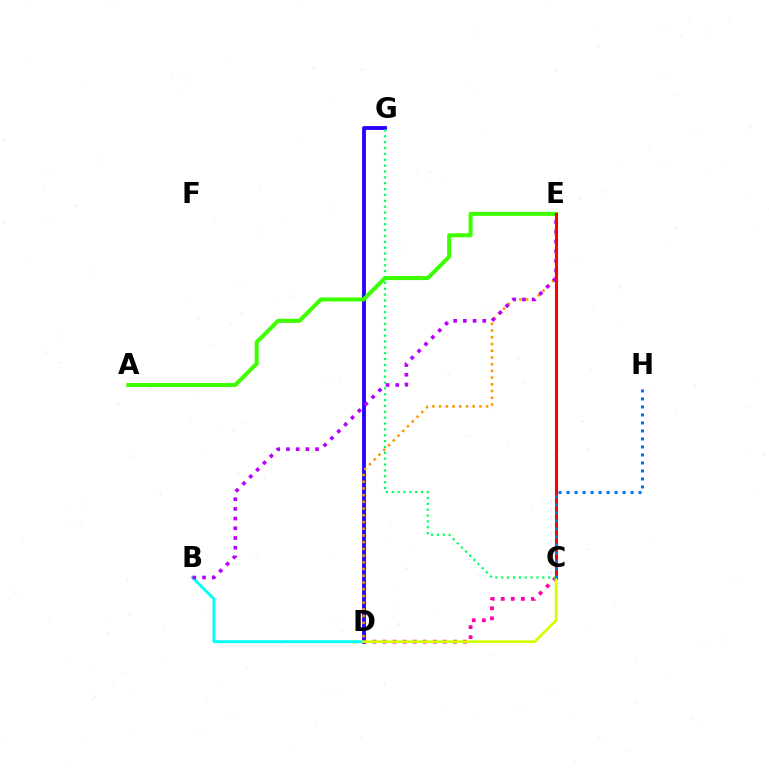{('D', 'G'): [{'color': '#2500ff', 'line_style': 'solid', 'thickness': 2.75}], ('B', 'D'): [{'color': '#00fff6', 'line_style': 'solid', 'thickness': 2.05}], ('D', 'E'): [{'color': '#ff9400', 'line_style': 'dotted', 'thickness': 1.83}], ('A', 'E'): [{'color': '#3dff00', 'line_style': 'solid', 'thickness': 2.91}], ('C', 'D'): [{'color': '#ff00ac', 'line_style': 'dotted', 'thickness': 2.73}, {'color': '#d1ff00', 'line_style': 'solid', 'thickness': 1.94}], ('C', 'G'): [{'color': '#00ff5c', 'line_style': 'dotted', 'thickness': 1.59}], ('B', 'E'): [{'color': '#b900ff', 'line_style': 'dotted', 'thickness': 2.64}], ('C', 'E'): [{'color': '#ff0000', 'line_style': 'solid', 'thickness': 2.22}], ('C', 'H'): [{'color': '#0074ff', 'line_style': 'dotted', 'thickness': 2.17}]}